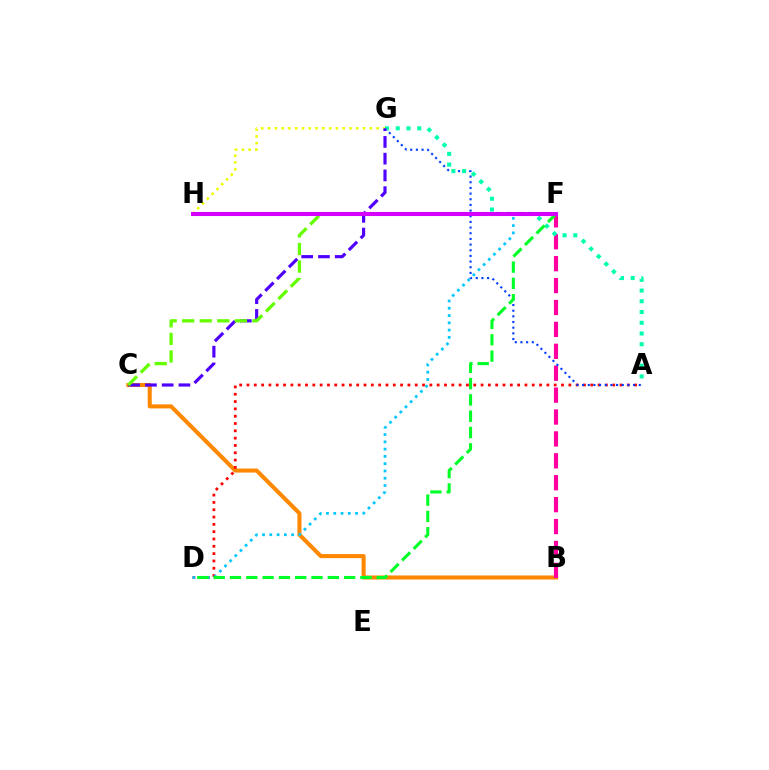{('B', 'C'): [{'color': '#ff8800', 'line_style': 'solid', 'thickness': 2.91}], ('G', 'H'): [{'color': '#eeff00', 'line_style': 'dotted', 'thickness': 1.84}], ('A', 'D'): [{'color': '#ff0000', 'line_style': 'dotted', 'thickness': 1.99}], ('D', 'F'): [{'color': '#00c7ff', 'line_style': 'dotted', 'thickness': 1.98}, {'color': '#00ff27', 'line_style': 'dashed', 'thickness': 2.22}], ('B', 'F'): [{'color': '#ff00a0', 'line_style': 'dashed', 'thickness': 2.98}], ('A', 'G'): [{'color': '#003fff', 'line_style': 'dotted', 'thickness': 1.54}, {'color': '#00ffaf', 'line_style': 'dotted', 'thickness': 2.92}], ('C', 'G'): [{'color': '#4f00ff', 'line_style': 'dashed', 'thickness': 2.28}], ('C', 'F'): [{'color': '#66ff00', 'line_style': 'dashed', 'thickness': 2.39}], ('F', 'H'): [{'color': '#d600ff', 'line_style': 'solid', 'thickness': 2.93}]}